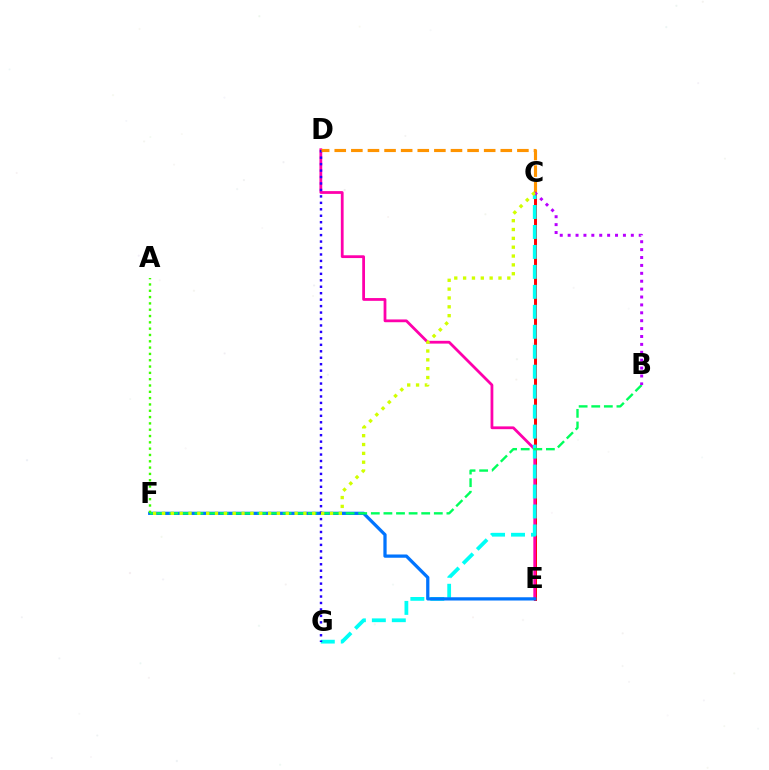{('C', 'E'): [{'color': '#ff0000', 'line_style': 'solid', 'thickness': 2.12}], ('D', 'E'): [{'color': '#ff00ac', 'line_style': 'solid', 'thickness': 2.0}], ('C', 'G'): [{'color': '#00fff6', 'line_style': 'dashed', 'thickness': 2.71}], ('E', 'F'): [{'color': '#0074ff', 'line_style': 'solid', 'thickness': 2.34}], ('B', 'F'): [{'color': '#00ff5c', 'line_style': 'dashed', 'thickness': 1.71}], ('D', 'G'): [{'color': '#2500ff', 'line_style': 'dotted', 'thickness': 1.75}], ('A', 'F'): [{'color': '#3dff00', 'line_style': 'dotted', 'thickness': 1.72}], ('C', 'D'): [{'color': '#ff9400', 'line_style': 'dashed', 'thickness': 2.26}], ('B', 'C'): [{'color': '#b900ff', 'line_style': 'dotted', 'thickness': 2.15}], ('C', 'F'): [{'color': '#d1ff00', 'line_style': 'dotted', 'thickness': 2.4}]}